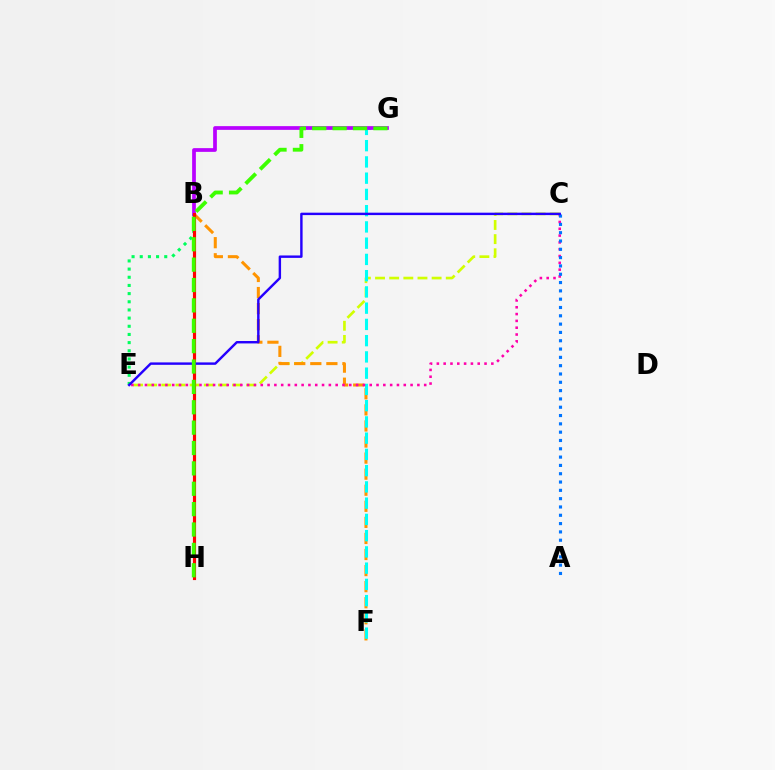{('B', 'E'): [{'color': '#00ff5c', 'line_style': 'dotted', 'thickness': 2.22}], ('C', 'E'): [{'color': '#d1ff00', 'line_style': 'dashed', 'thickness': 1.92}, {'color': '#ff00ac', 'line_style': 'dotted', 'thickness': 1.85}, {'color': '#2500ff', 'line_style': 'solid', 'thickness': 1.74}], ('B', 'F'): [{'color': '#ff9400', 'line_style': 'dashed', 'thickness': 2.18}], ('F', 'G'): [{'color': '#00fff6', 'line_style': 'dashed', 'thickness': 2.21}], ('B', 'G'): [{'color': '#b900ff', 'line_style': 'solid', 'thickness': 2.68}], ('A', 'C'): [{'color': '#0074ff', 'line_style': 'dotted', 'thickness': 2.26}], ('B', 'H'): [{'color': '#ff0000', 'line_style': 'solid', 'thickness': 2.27}], ('G', 'H'): [{'color': '#3dff00', 'line_style': 'dashed', 'thickness': 2.77}]}